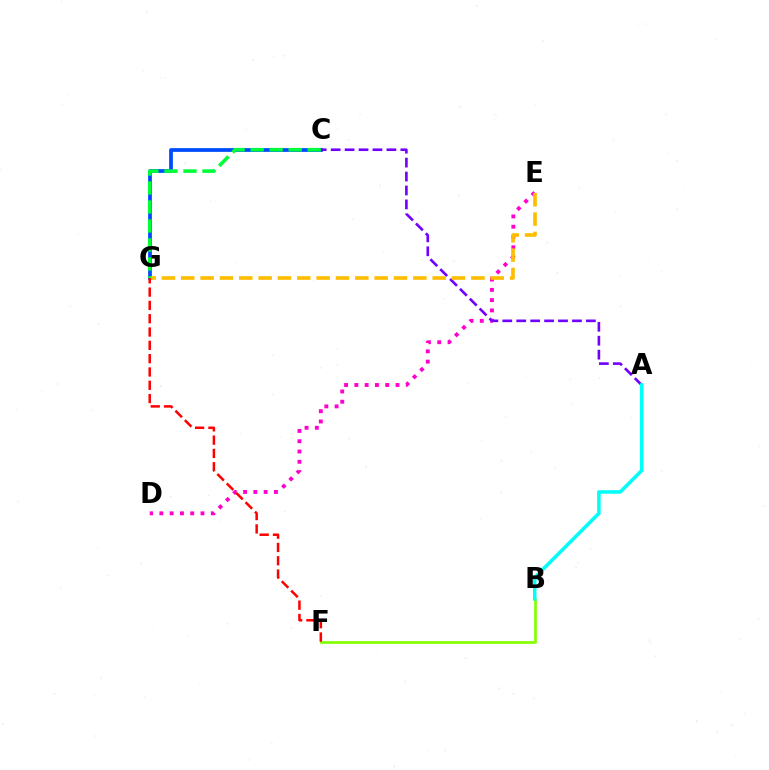{('D', 'E'): [{'color': '#ff00cf', 'line_style': 'dotted', 'thickness': 2.79}], ('C', 'G'): [{'color': '#004bff', 'line_style': 'solid', 'thickness': 2.7}, {'color': '#00ff39', 'line_style': 'dashed', 'thickness': 2.58}], ('A', 'C'): [{'color': '#7200ff', 'line_style': 'dashed', 'thickness': 1.89}], ('B', 'F'): [{'color': '#84ff00', 'line_style': 'solid', 'thickness': 1.96}], ('E', 'G'): [{'color': '#ffbd00', 'line_style': 'dashed', 'thickness': 2.63}], ('A', 'B'): [{'color': '#00fff6', 'line_style': 'solid', 'thickness': 2.54}], ('F', 'G'): [{'color': '#ff0000', 'line_style': 'dashed', 'thickness': 1.81}]}